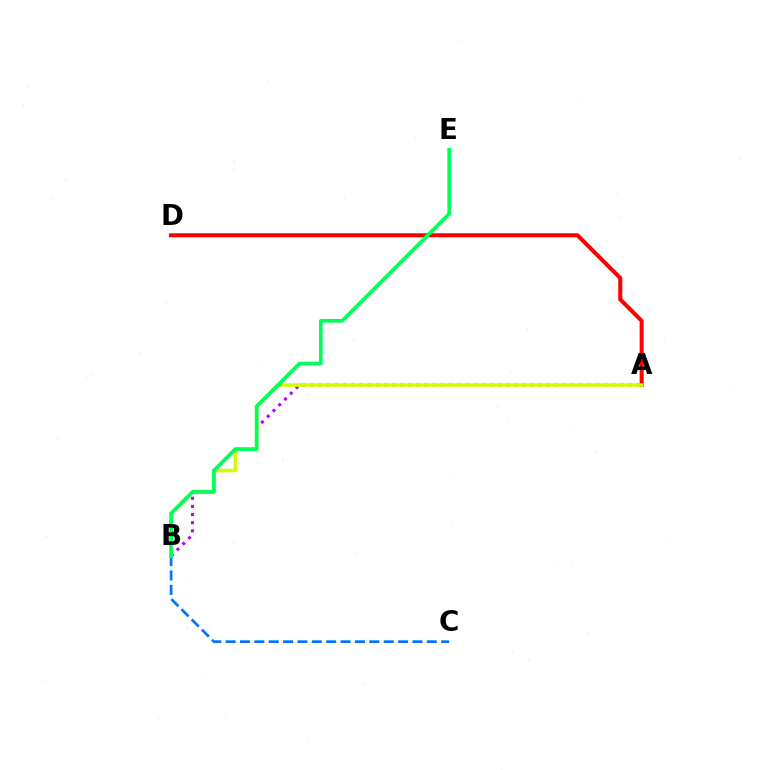{('A', 'D'): [{'color': '#ff0000', 'line_style': 'solid', 'thickness': 2.91}], ('A', 'B'): [{'color': '#b900ff', 'line_style': 'dotted', 'thickness': 2.21}, {'color': '#d1ff00', 'line_style': 'solid', 'thickness': 2.55}], ('B', 'C'): [{'color': '#0074ff', 'line_style': 'dashed', 'thickness': 1.95}], ('B', 'E'): [{'color': '#00ff5c', 'line_style': 'solid', 'thickness': 2.65}]}